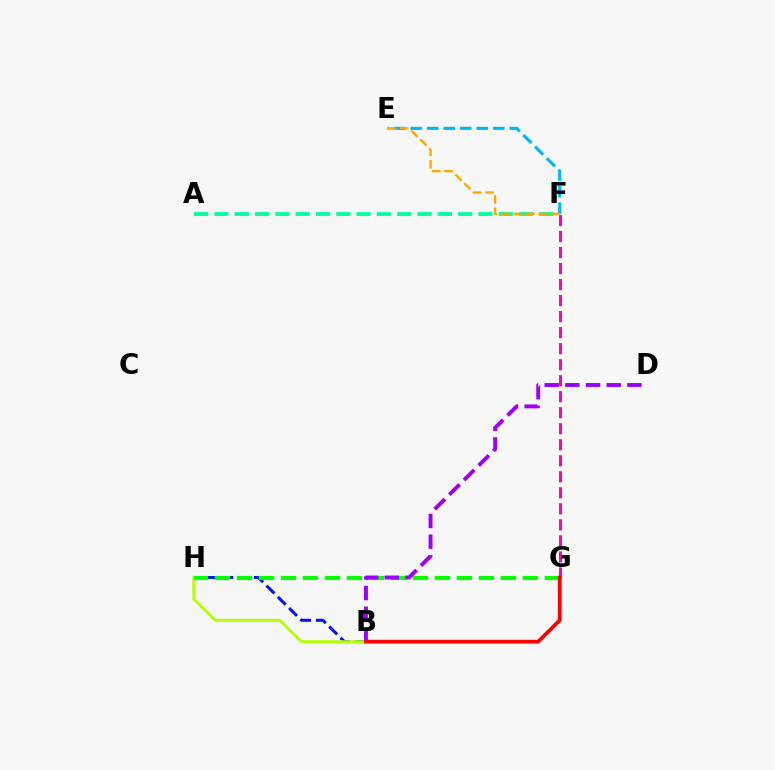{('B', 'H'): [{'color': '#0010ff', 'line_style': 'dashed', 'thickness': 2.16}, {'color': '#b3ff00', 'line_style': 'solid', 'thickness': 2.03}], ('E', 'F'): [{'color': '#00b5ff', 'line_style': 'dashed', 'thickness': 2.24}, {'color': '#ffa500', 'line_style': 'dashed', 'thickness': 1.69}], ('G', 'H'): [{'color': '#08ff00', 'line_style': 'dashed', 'thickness': 2.99}], ('F', 'G'): [{'color': '#ff00bd', 'line_style': 'dashed', 'thickness': 2.18}], ('A', 'F'): [{'color': '#00ff9d', 'line_style': 'dashed', 'thickness': 2.76}], ('B', 'D'): [{'color': '#9b00ff', 'line_style': 'dashed', 'thickness': 2.81}], ('B', 'G'): [{'color': '#ff0000', 'line_style': 'solid', 'thickness': 2.71}]}